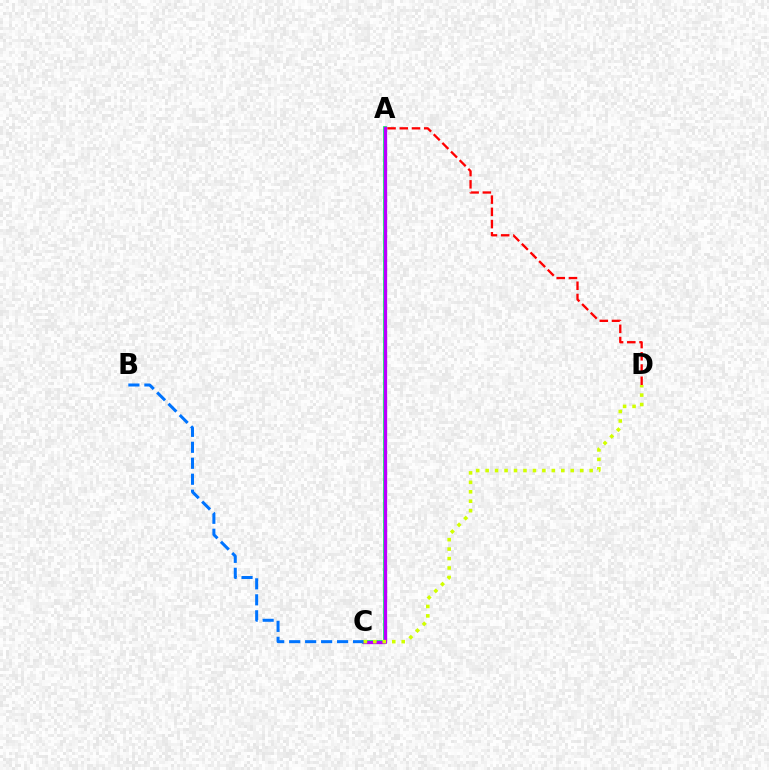{('A', 'D'): [{'color': '#ff0000', 'line_style': 'dashed', 'thickness': 1.66}], ('A', 'C'): [{'color': '#00ff5c', 'line_style': 'solid', 'thickness': 2.69}, {'color': '#b900ff', 'line_style': 'solid', 'thickness': 2.38}], ('B', 'C'): [{'color': '#0074ff', 'line_style': 'dashed', 'thickness': 2.17}], ('C', 'D'): [{'color': '#d1ff00', 'line_style': 'dotted', 'thickness': 2.57}]}